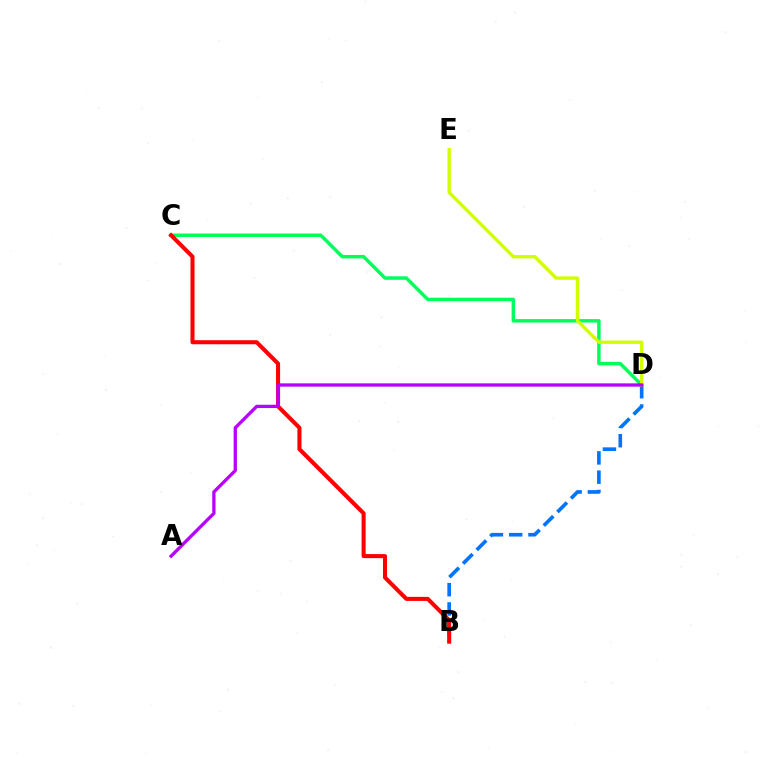{('C', 'D'): [{'color': '#00ff5c', 'line_style': 'solid', 'thickness': 2.5}], ('B', 'D'): [{'color': '#0074ff', 'line_style': 'dashed', 'thickness': 2.62}], ('B', 'C'): [{'color': '#ff0000', 'line_style': 'solid', 'thickness': 2.92}], ('D', 'E'): [{'color': '#d1ff00', 'line_style': 'solid', 'thickness': 2.43}], ('A', 'D'): [{'color': '#b900ff', 'line_style': 'solid', 'thickness': 2.37}]}